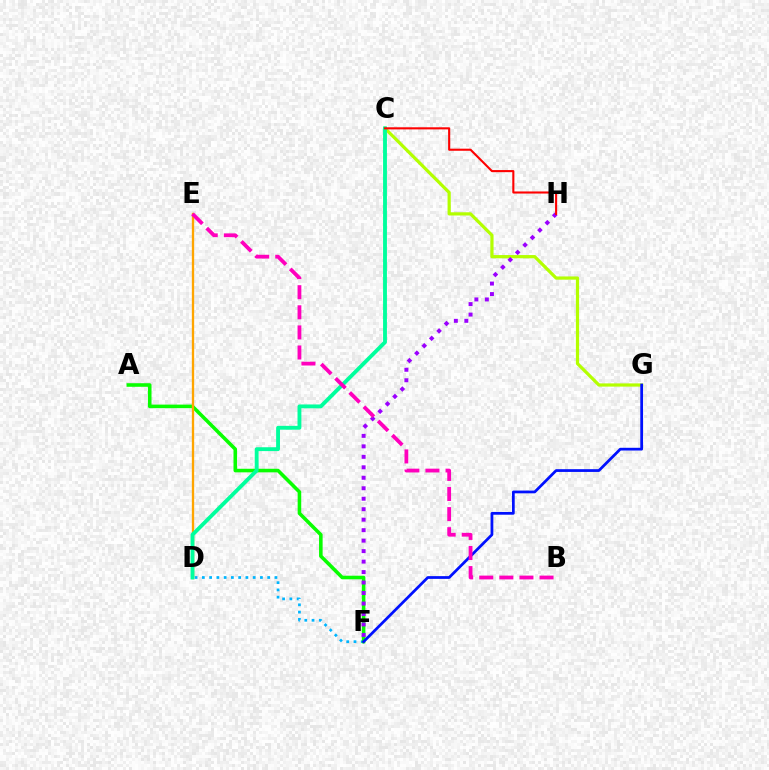{('D', 'F'): [{'color': '#00b5ff', 'line_style': 'dotted', 'thickness': 1.97}], ('A', 'F'): [{'color': '#08ff00', 'line_style': 'solid', 'thickness': 2.57}], ('C', 'G'): [{'color': '#b3ff00', 'line_style': 'solid', 'thickness': 2.31}], ('D', 'E'): [{'color': '#ffa500', 'line_style': 'solid', 'thickness': 1.67}], ('F', 'H'): [{'color': '#9b00ff', 'line_style': 'dotted', 'thickness': 2.85}], ('C', 'D'): [{'color': '#00ff9d', 'line_style': 'solid', 'thickness': 2.78}], ('F', 'G'): [{'color': '#0010ff', 'line_style': 'solid', 'thickness': 1.98}], ('B', 'E'): [{'color': '#ff00bd', 'line_style': 'dashed', 'thickness': 2.73}], ('C', 'H'): [{'color': '#ff0000', 'line_style': 'solid', 'thickness': 1.51}]}